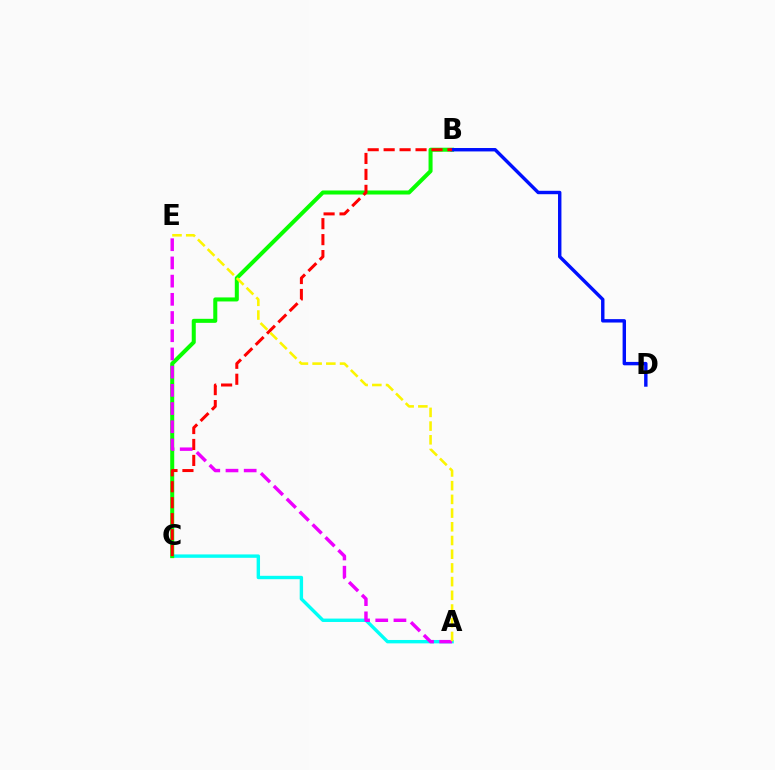{('A', 'C'): [{'color': '#00fff6', 'line_style': 'solid', 'thickness': 2.44}], ('B', 'C'): [{'color': '#08ff00', 'line_style': 'solid', 'thickness': 2.9}, {'color': '#ff0000', 'line_style': 'dashed', 'thickness': 2.17}], ('A', 'E'): [{'color': '#ee00ff', 'line_style': 'dashed', 'thickness': 2.47}, {'color': '#fcf500', 'line_style': 'dashed', 'thickness': 1.86}], ('B', 'D'): [{'color': '#0010ff', 'line_style': 'solid', 'thickness': 2.46}]}